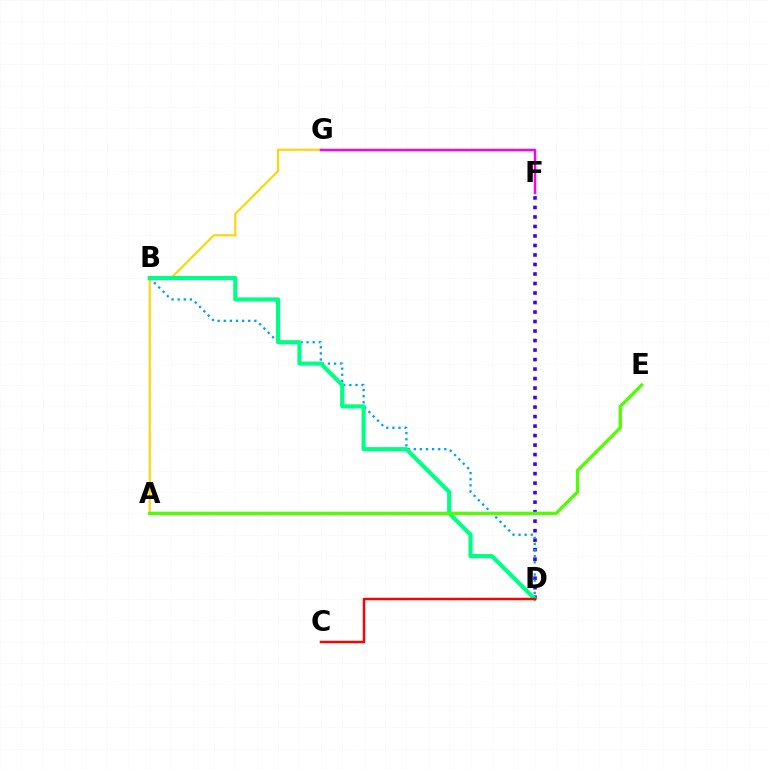{('D', 'F'): [{'color': '#3700ff', 'line_style': 'dotted', 'thickness': 2.58}], ('A', 'G'): [{'color': '#ffd500', 'line_style': 'solid', 'thickness': 1.5}], ('B', 'D'): [{'color': '#009eff', 'line_style': 'dotted', 'thickness': 1.66}, {'color': '#00ff86', 'line_style': 'solid', 'thickness': 2.98}], ('A', 'E'): [{'color': '#4fff00', 'line_style': 'solid', 'thickness': 2.37}], ('F', 'G'): [{'color': '#ff00ed', 'line_style': 'solid', 'thickness': 1.76}], ('C', 'D'): [{'color': '#ff0000', 'line_style': 'solid', 'thickness': 1.76}]}